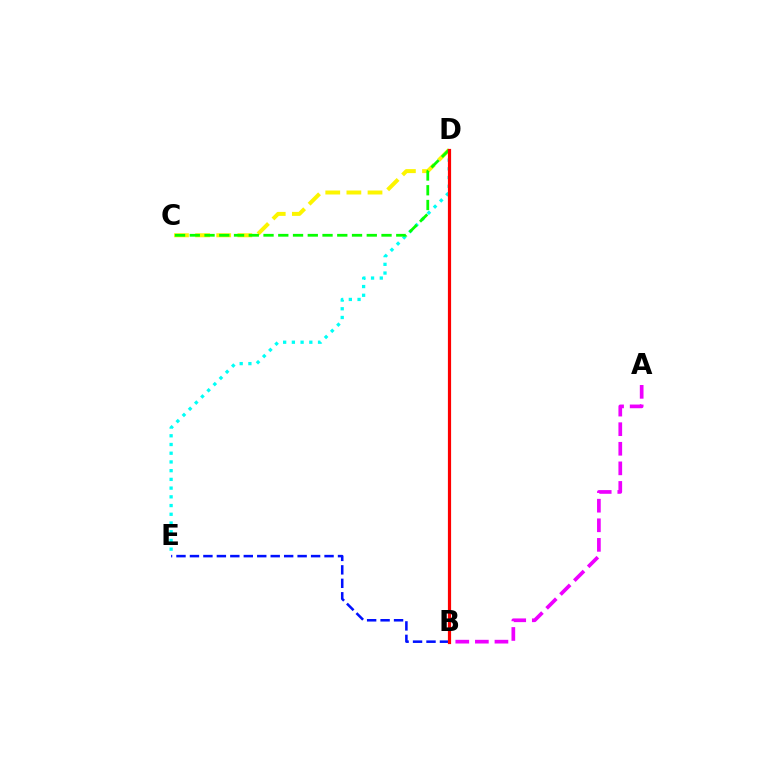{('A', 'B'): [{'color': '#ee00ff', 'line_style': 'dashed', 'thickness': 2.66}], ('B', 'E'): [{'color': '#0010ff', 'line_style': 'dashed', 'thickness': 1.83}], ('C', 'D'): [{'color': '#fcf500', 'line_style': 'dashed', 'thickness': 2.87}, {'color': '#08ff00', 'line_style': 'dashed', 'thickness': 2.0}], ('D', 'E'): [{'color': '#00fff6', 'line_style': 'dotted', 'thickness': 2.37}], ('B', 'D'): [{'color': '#ff0000', 'line_style': 'solid', 'thickness': 2.3}]}